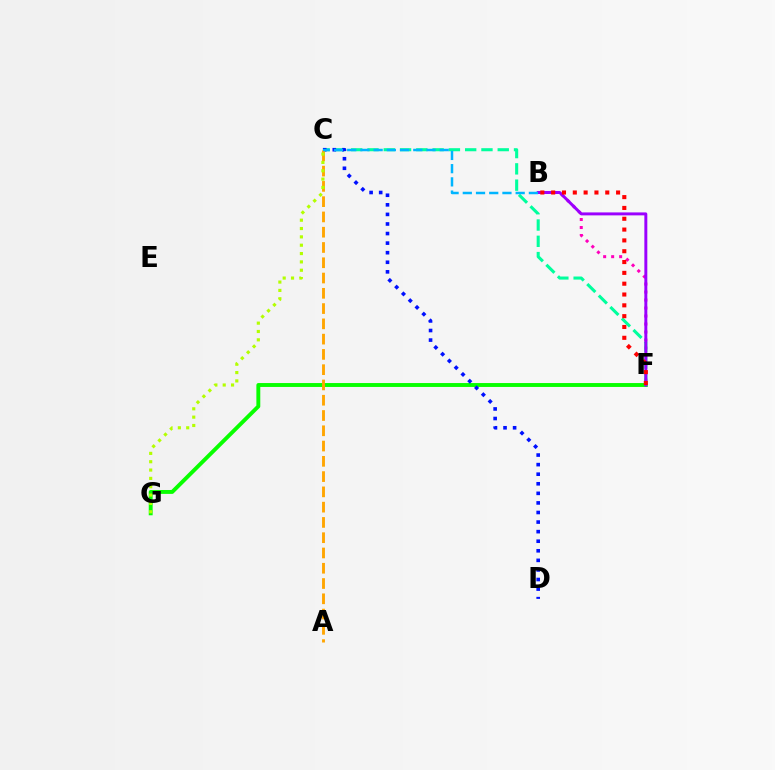{('F', 'G'): [{'color': '#08ff00', 'line_style': 'solid', 'thickness': 2.81}], ('B', 'F'): [{'color': '#ff00bd', 'line_style': 'dotted', 'thickness': 2.17}, {'color': '#9b00ff', 'line_style': 'solid', 'thickness': 2.13}, {'color': '#ff0000', 'line_style': 'dotted', 'thickness': 2.94}], ('C', 'F'): [{'color': '#00ff9d', 'line_style': 'dashed', 'thickness': 2.21}], ('C', 'D'): [{'color': '#0010ff', 'line_style': 'dotted', 'thickness': 2.6}], ('A', 'C'): [{'color': '#ffa500', 'line_style': 'dashed', 'thickness': 2.08}], ('B', 'C'): [{'color': '#00b5ff', 'line_style': 'dashed', 'thickness': 1.8}], ('C', 'G'): [{'color': '#b3ff00', 'line_style': 'dotted', 'thickness': 2.27}]}